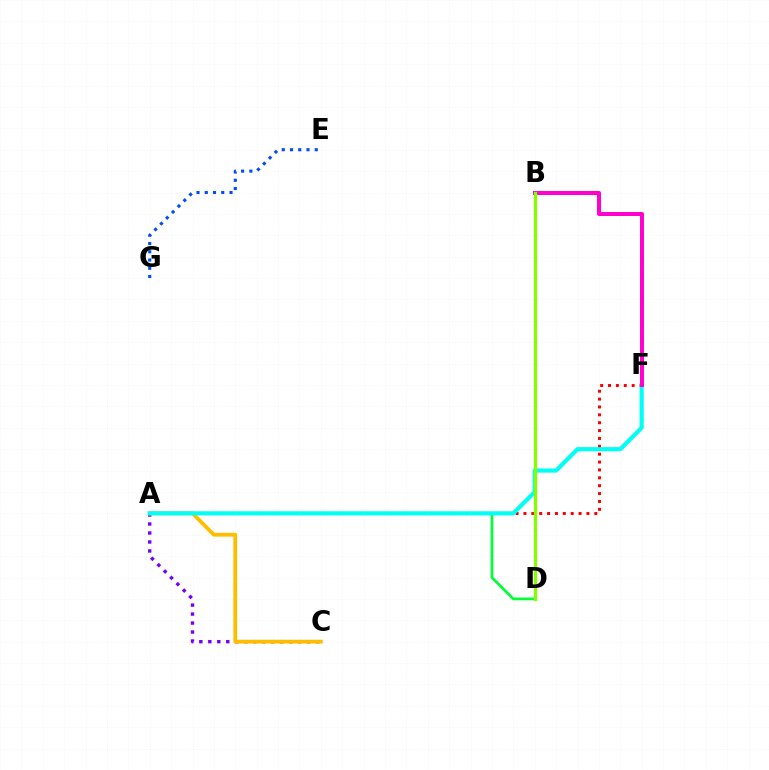{('A', 'F'): [{'color': '#ff0000', 'line_style': 'dotted', 'thickness': 2.14}, {'color': '#00fff6', 'line_style': 'solid', 'thickness': 2.99}], ('A', 'C'): [{'color': '#7200ff', 'line_style': 'dotted', 'thickness': 2.44}, {'color': '#ffbd00', 'line_style': 'solid', 'thickness': 2.74}], ('A', 'D'): [{'color': '#00ff39', 'line_style': 'solid', 'thickness': 1.96}], ('B', 'F'): [{'color': '#ff00cf', 'line_style': 'solid', 'thickness': 2.88}], ('E', 'G'): [{'color': '#004bff', 'line_style': 'dotted', 'thickness': 2.24}], ('B', 'D'): [{'color': '#84ff00', 'line_style': 'solid', 'thickness': 2.34}]}